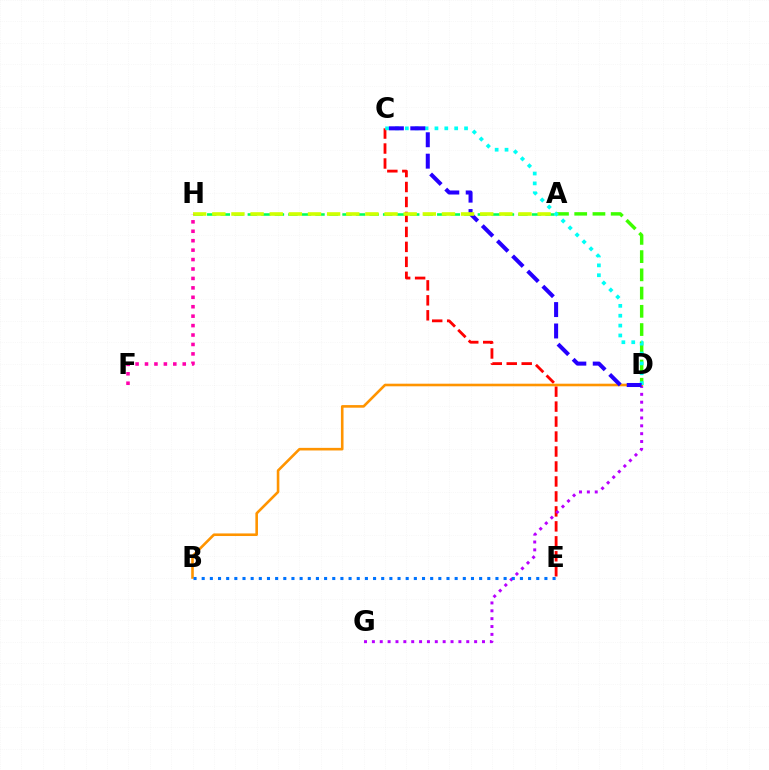{('C', 'E'): [{'color': '#ff0000', 'line_style': 'dashed', 'thickness': 2.03}], ('D', 'G'): [{'color': '#b900ff', 'line_style': 'dotted', 'thickness': 2.14}], ('B', 'D'): [{'color': '#ff9400', 'line_style': 'solid', 'thickness': 1.87}], ('A', 'H'): [{'color': '#00ff5c', 'line_style': 'dashed', 'thickness': 1.84}, {'color': '#d1ff00', 'line_style': 'dashed', 'thickness': 2.6}], ('A', 'D'): [{'color': '#3dff00', 'line_style': 'dashed', 'thickness': 2.48}], ('C', 'D'): [{'color': '#00fff6', 'line_style': 'dotted', 'thickness': 2.68}, {'color': '#2500ff', 'line_style': 'dashed', 'thickness': 2.91}], ('F', 'H'): [{'color': '#ff00ac', 'line_style': 'dotted', 'thickness': 2.56}], ('B', 'E'): [{'color': '#0074ff', 'line_style': 'dotted', 'thickness': 2.22}]}